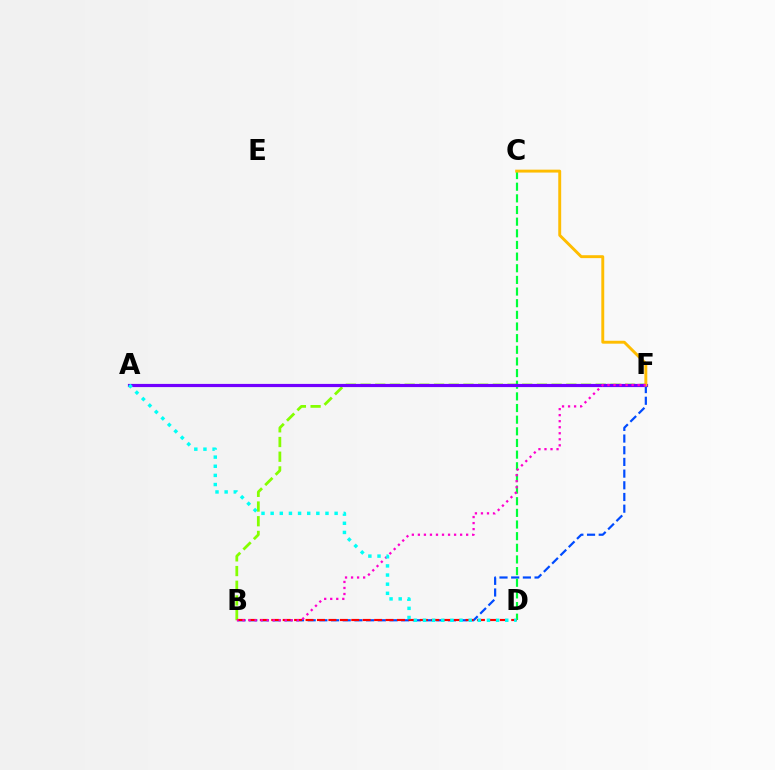{('B', 'F'): [{'color': '#004bff', 'line_style': 'dashed', 'thickness': 1.59}, {'color': '#84ff00', 'line_style': 'dashed', 'thickness': 2.0}, {'color': '#ff00cf', 'line_style': 'dotted', 'thickness': 1.64}], ('C', 'D'): [{'color': '#00ff39', 'line_style': 'dashed', 'thickness': 1.58}], ('B', 'D'): [{'color': '#ff0000', 'line_style': 'dashed', 'thickness': 1.55}], ('A', 'F'): [{'color': '#7200ff', 'line_style': 'solid', 'thickness': 2.29}], ('C', 'F'): [{'color': '#ffbd00', 'line_style': 'solid', 'thickness': 2.1}], ('A', 'D'): [{'color': '#00fff6', 'line_style': 'dotted', 'thickness': 2.48}]}